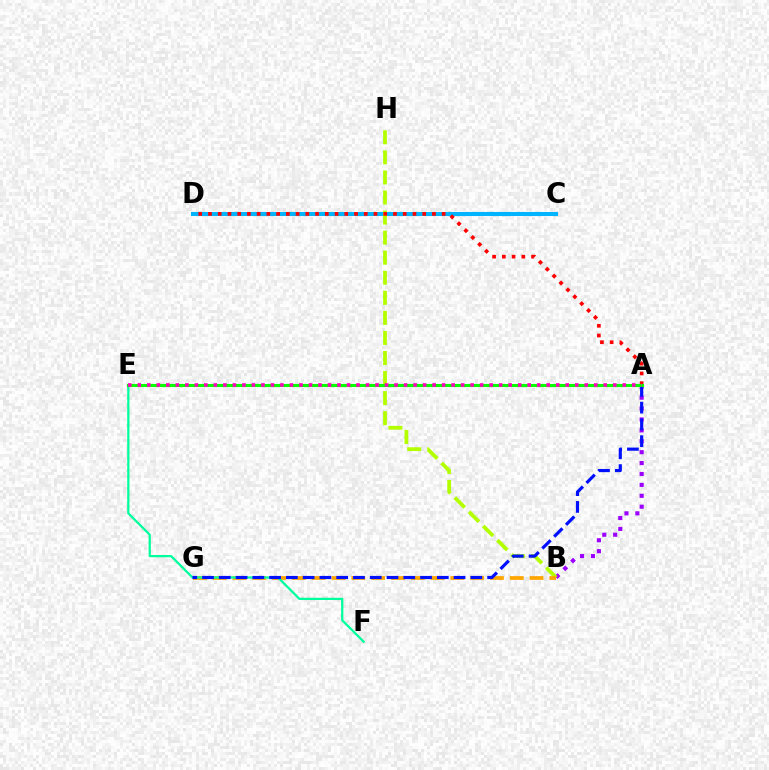{('C', 'D'): [{'color': '#00b5ff', 'line_style': 'solid', 'thickness': 2.93}], ('A', 'B'): [{'color': '#9b00ff', 'line_style': 'dotted', 'thickness': 2.96}], ('B', 'H'): [{'color': '#b3ff00', 'line_style': 'dashed', 'thickness': 2.73}], ('B', 'G'): [{'color': '#ffa500', 'line_style': 'dashed', 'thickness': 2.69}], ('E', 'F'): [{'color': '#00ff9d', 'line_style': 'solid', 'thickness': 1.63}], ('A', 'G'): [{'color': '#0010ff', 'line_style': 'dashed', 'thickness': 2.28}], ('A', 'D'): [{'color': '#ff0000', 'line_style': 'dotted', 'thickness': 2.65}], ('A', 'E'): [{'color': '#08ff00', 'line_style': 'solid', 'thickness': 2.22}, {'color': '#ff00bd', 'line_style': 'dotted', 'thickness': 2.58}]}